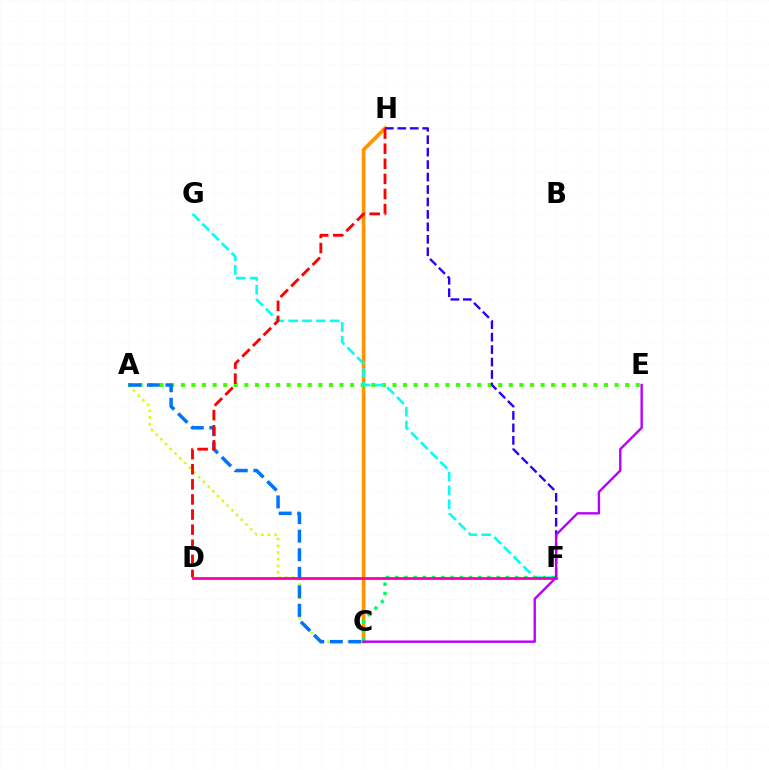{('A', 'C'): [{'color': '#d1ff00', 'line_style': 'dotted', 'thickness': 1.82}, {'color': '#0074ff', 'line_style': 'dashed', 'thickness': 2.52}], ('C', 'H'): [{'color': '#ff9400', 'line_style': 'solid', 'thickness': 2.65}], ('A', 'E'): [{'color': '#3dff00', 'line_style': 'dotted', 'thickness': 2.87}], ('F', 'G'): [{'color': '#00fff6', 'line_style': 'dashed', 'thickness': 1.87}], ('F', 'H'): [{'color': '#2500ff', 'line_style': 'dashed', 'thickness': 1.69}], ('C', 'F'): [{'color': '#00ff5c', 'line_style': 'dotted', 'thickness': 2.51}], ('D', 'H'): [{'color': '#ff0000', 'line_style': 'dashed', 'thickness': 2.05}], ('D', 'F'): [{'color': '#ff00ac', 'line_style': 'solid', 'thickness': 2.02}], ('C', 'E'): [{'color': '#b900ff', 'line_style': 'solid', 'thickness': 1.72}]}